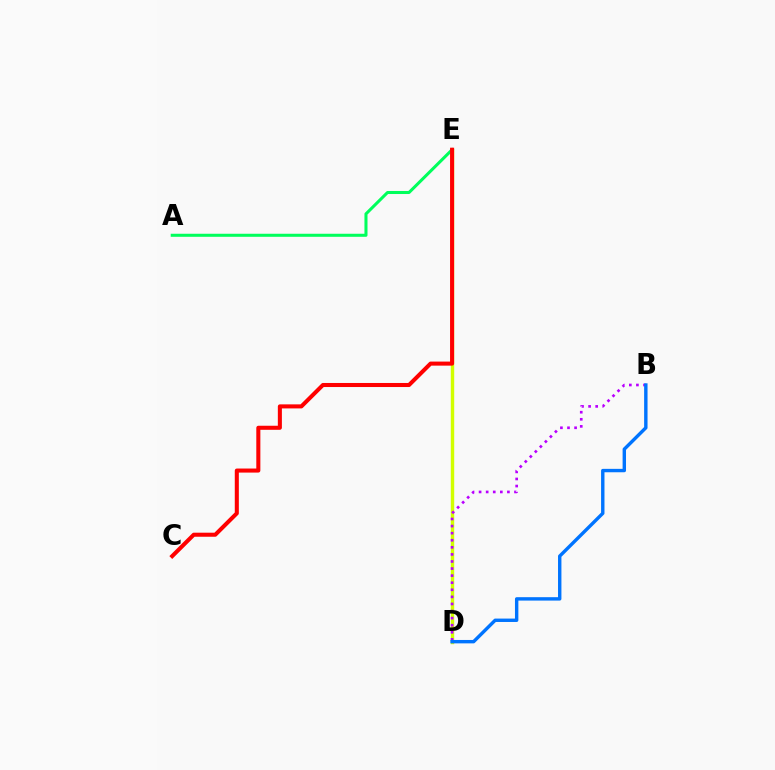{('D', 'E'): [{'color': '#d1ff00', 'line_style': 'solid', 'thickness': 2.47}], ('A', 'E'): [{'color': '#00ff5c', 'line_style': 'solid', 'thickness': 2.2}], ('C', 'E'): [{'color': '#ff0000', 'line_style': 'solid', 'thickness': 2.92}], ('B', 'D'): [{'color': '#b900ff', 'line_style': 'dotted', 'thickness': 1.92}, {'color': '#0074ff', 'line_style': 'solid', 'thickness': 2.45}]}